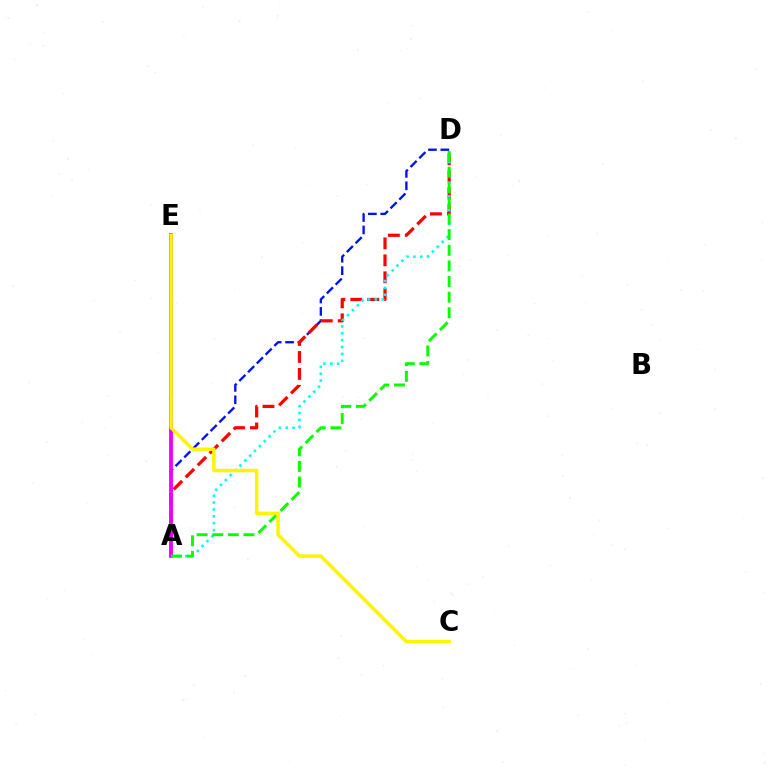{('A', 'D'): [{'color': '#0010ff', 'line_style': 'dashed', 'thickness': 1.68}, {'color': '#ff0000', 'line_style': 'dashed', 'thickness': 2.3}, {'color': '#00fff6', 'line_style': 'dotted', 'thickness': 1.87}, {'color': '#08ff00', 'line_style': 'dashed', 'thickness': 2.12}], ('A', 'E'): [{'color': '#ee00ff', 'line_style': 'solid', 'thickness': 2.73}], ('C', 'E'): [{'color': '#fcf500', 'line_style': 'solid', 'thickness': 2.48}]}